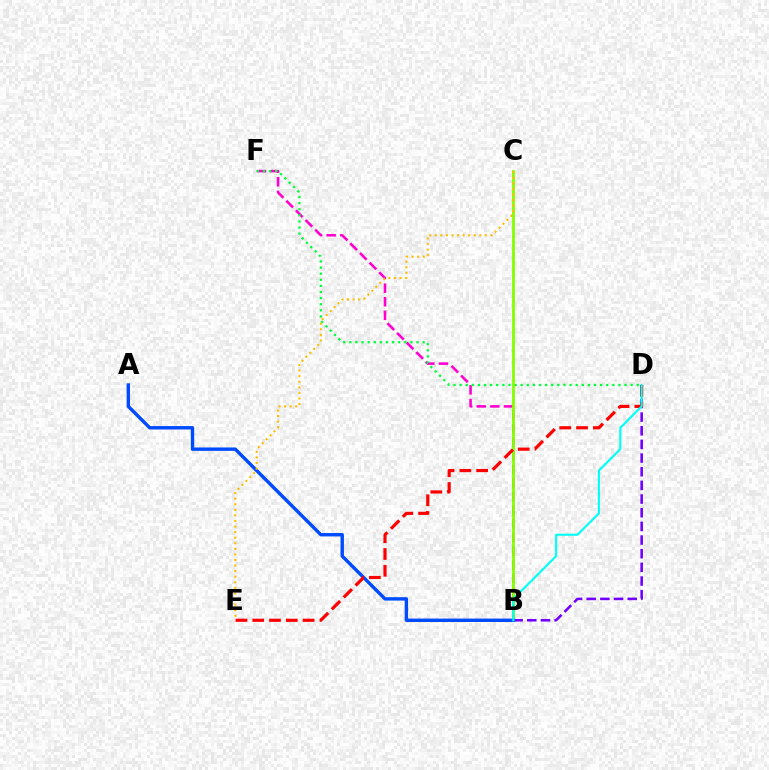{('B', 'D'): [{'color': '#7200ff', 'line_style': 'dashed', 'thickness': 1.86}, {'color': '#00fff6', 'line_style': 'solid', 'thickness': 1.53}], ('B', 'F'): [{'color': '#ff00cf', 'line_style': 'dashed', 'thickness': 1.85}], ('D', 'F'): [{'color': '#00ff39', 'line_style': 'dotted', 'thickness': 1.66}], ('B', 'C'): [{'color': '#84ff00', 'line_style': 'solid', 'thickness': 2.01}], ('A', 'B'): [{'color': '#004bff', 'line_style': 'solid', 'thickness': 2.45}], ('D', 'E'): [{'color': '#ff0000', 'line_style': 'dashed', 'thickness': 2.28}], ('C', 'E'): [{'color': '#ffbd00', 'line_style': 'dotted', 'thickness': 1.51}]}